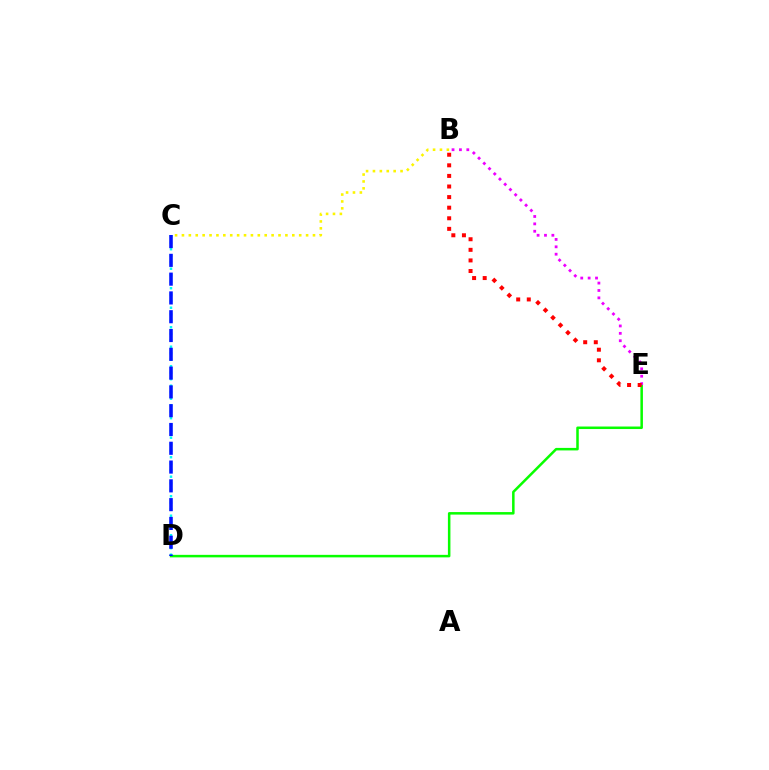{('D', 'E'): [{'color': '#08ff00', 'line_style': 'solid', 'thickness': 1.81}], ('B', 'C'): [{'color': '#fcf500', 'line_style': 'dotted', 'thickness': 1.87}], ('C', 'D'): [{'color': '#00fff6', 'line_style': 'dotted', 'thickness': 1.77}, {'color': '#0010ff', 'line_style': 'dashed', 'thickness': 2.55}], ('B', 'E'): [{'color': '#ee00ff', 'line_style': 'dotted', 'thickness': 2.01}, {'color': '#ff0000', 'line_style': 'dotted', 'thickness': 2.88}]}